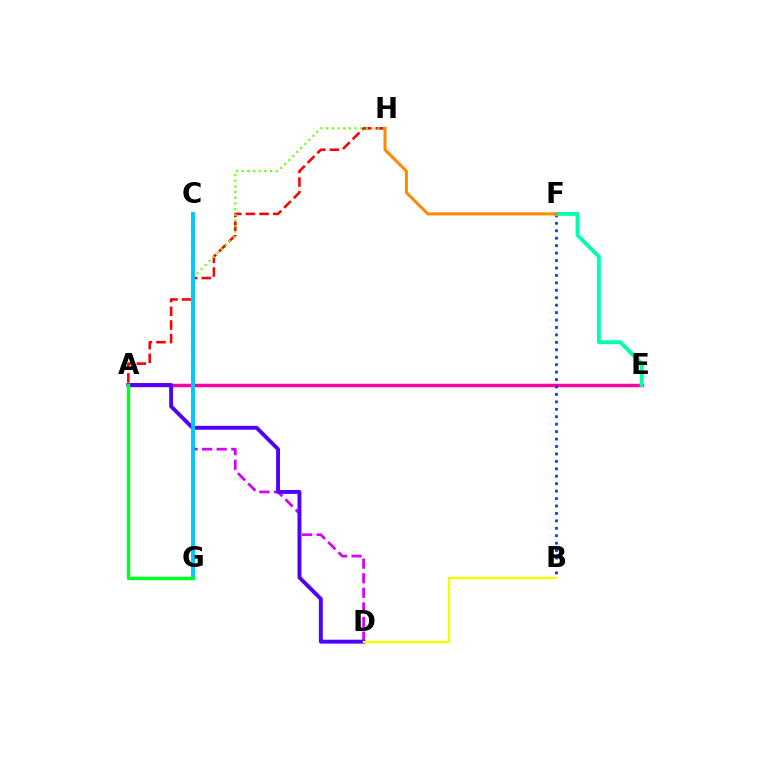{('A', 'H'): [{'color': '#ff0000', 'line_style': 'dashed', 'thickness': 1.86}], ('A', 'E'): [{'color': '#ff00a0', 'line_style': 'solid', 'thickness': 2.51}], ('C', 'D'): [{'color': '#d600ff', 'line_style': 'dashed', 'thickness': 1.98}], ('G', 'H'): [{'color': '#66ff00', 'line_style': 'dotted', 'thickness': 1.54}], ('B', 'F'): [{'color': '#003fff', 'line_style': 'dotted', 'thickness': 2.02}], ('A', 'D'): [{'color': '#4f00ff', 'line_style': 'solid', 'thickness': 2.81}], ('C', 'G'): [{'color': '#00c7ff', 'line_style': 'solid', 'thickness': 2.82}], ('A', 'G'): [{'color': '#00ff27', 'line_style': 'solid', 'thickness': 2.47}], ('E', 'F'): [{'color': '#00ffaf', 'line_style': 'solid', 'thickness': 2.8}], ('B', 'D'): [{'color': '#eeff00', 'line_style': 'solid', 'thickness': 1.74}], ('F', 'H'): [{'color': '#ff8800', 'line_style': 'solid', 'thickness': 2.17}]}